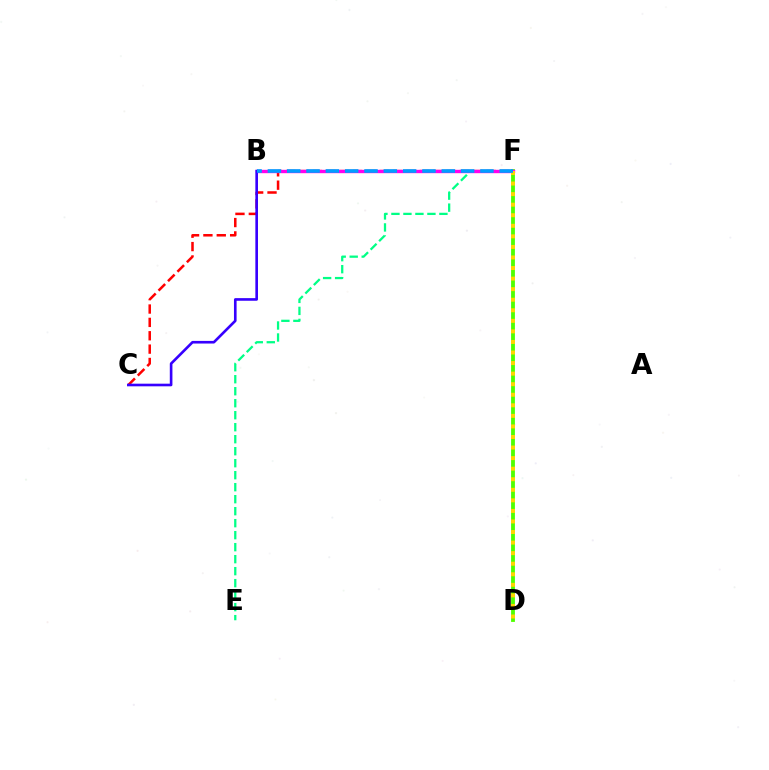{('E', 'F'): [{'color': '#00ff86', 'line_style': 'dashed', 'thickness': 1.63}], ('C', 'F'): [{'color': '#ff0000', 'line_style': 'dashed', 'thickness': 1.82}], ('D', 'F'): [{'color': '#4fff00', 'line_style': 'solid', 'thickness': 2.75}, {'color': '#ffd500', 'line_style': 'dotted', 'thickness': 2.87}], ('B', 'F'): [{'color': '#ff00ed', 'line_style': 'solid', 'thickness': 2.42}, {'color': '#009eff', 'line_style': 'dashed', 'thickness': 2.62}], ('B', 'C'): [{'color': '#3700ff', 'line_style': 'solid', 'thickness': 1.9}]}